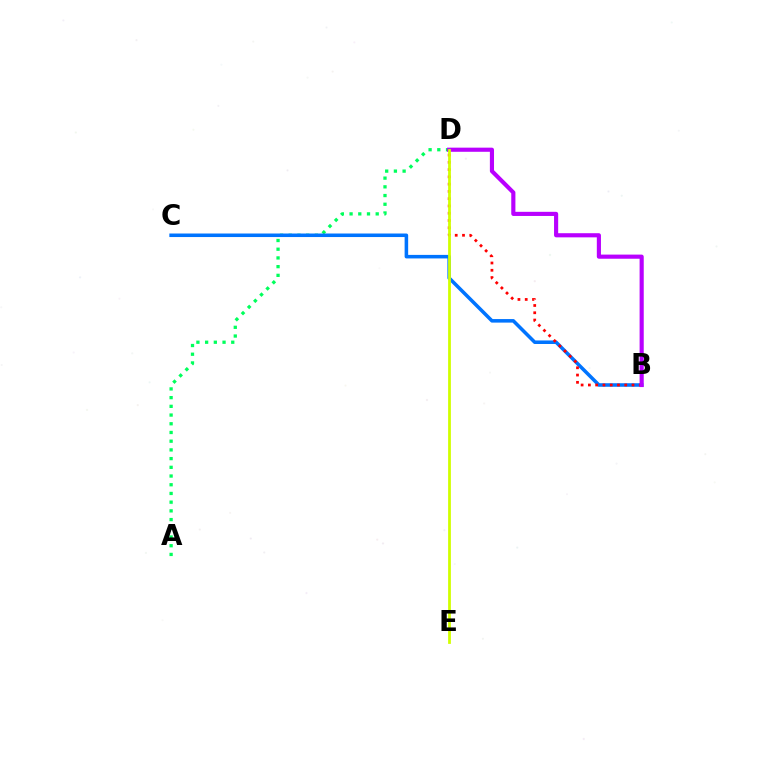{('A', 'D'): [{'color': '#00ff5c', 'line_style': 'dotted', 'thickness': 2.37}], ('B', 'C'): [{'color': '#0074ff', 'line_style': 'solid', 'thickness': 2.55}], ('B', 'D'): [{'color': '#ff0000', 'line_style': 'dotted', 'thickness': 1.98}, {'color': '#b900ff', 'line_style': 'solid', 'thickness': 2.98}], ('D', 'E'): [{'color': '#d1ff00', 'line_style': 'solid', 'thickness': 2.0}]}